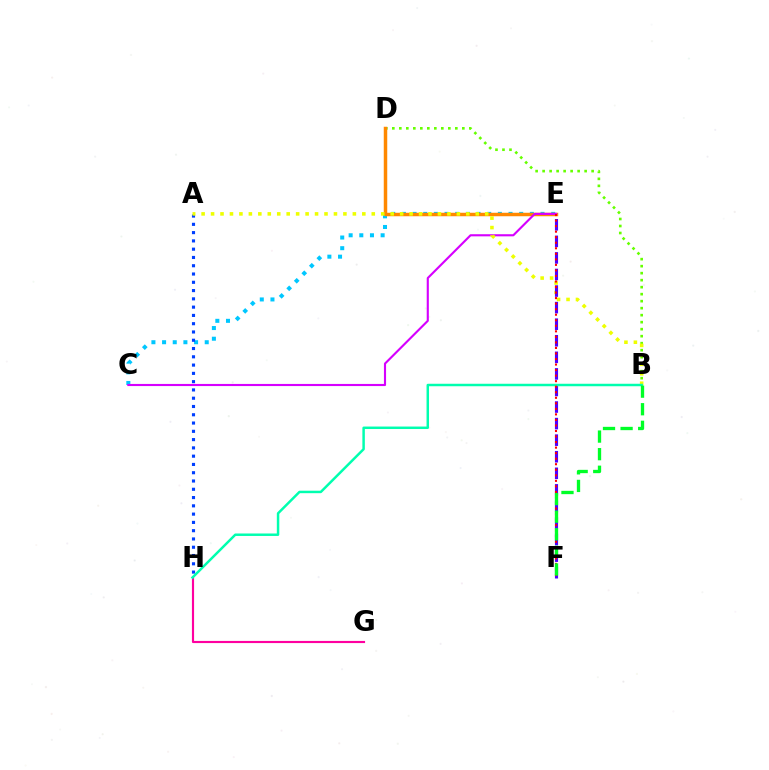{('B', 'D'): [{'color': '#66ff00', 'line_style': 'dotted', 'thickness': 1.9}], ('C', 'E'): [{'color': '#00c7ff', 'line_style': 'dotted', 'thickness': 2.9}, {'color': '#d600ff', 'line_style': 'solid', 'thickness': 1.53}], ('A', 'H'): [{'color': '#003fff', 'line_style': 'dotted', 'thickness': 2.25}], ('D', 'E'): [{'color': '#ff8800', 'line_style': 'solid', 'thickness': 2.51}], ('G', 'H'): [{'color': '#ff00a0', 'line_style': 'solid', 'thickness': 1.55}], ('A', 'B'): [{'color': '#eeff00', 'line_style': 'dotted', 'thickness': 2.57}], ('E', 'F'): [{'color': '#4f00ff', 'line_style': 'dashed', 'thickness': 2.25}, {'color': '#ff0000', 'line_style': 'dotted', 'thickness': 1.5}], ('B', 'H'): [{'color': '#00ffaf', 'line_style': 'solid', 'thickness': 1.78}], ('B', 'F'): [{'color': '#00ff27', 'line_style': 'dashed', 'thickness': 2.39}]}